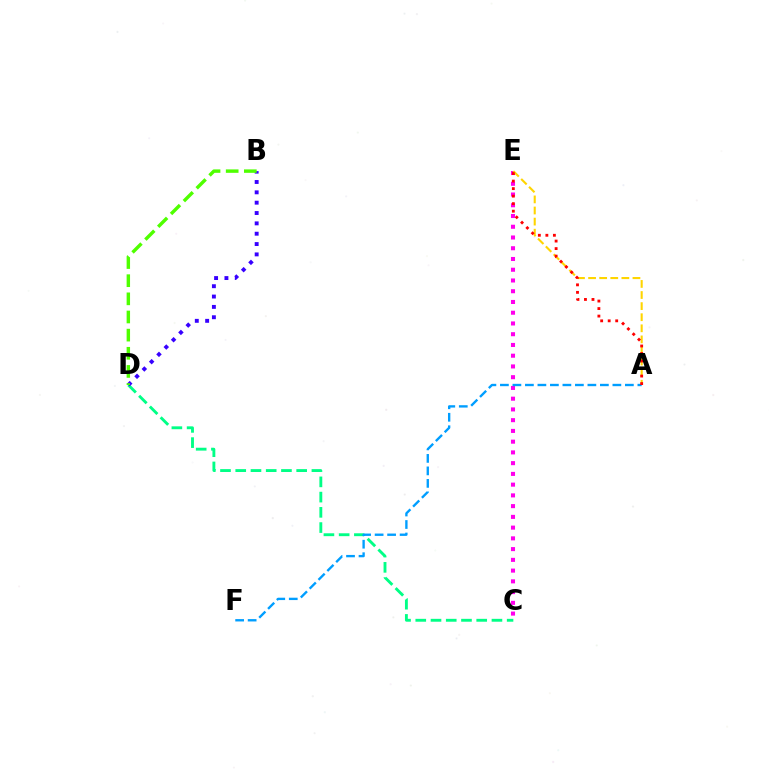{('C', 'E'): [{'color': '#ff00ed', 'line_style': 'dotted', 'thickness': 2.92}], ('C', 'D'): [{'color': '#00ff86', 'line_style': 'dashed', 'thickness': 2.07}], ('A', 'E'): [{'color': '#ffd500', 'line_style': 'dashed', 'thickness': 1.51}, {'color': '#ff0000', 'line_style': 'dotted', 'thickness': 2.04}], ('A', 'F'): [{'color': '#009eff', 'line_style': 'dashed', 'thickness': 1.7}], ('B', 'D'): [{'color': '#3700ff', 'line_style': 'dotted', 'thickness': 2.81}, {'color': '#4fff00', 'line_style': 'dashed', 'thickness': 2.47}]}